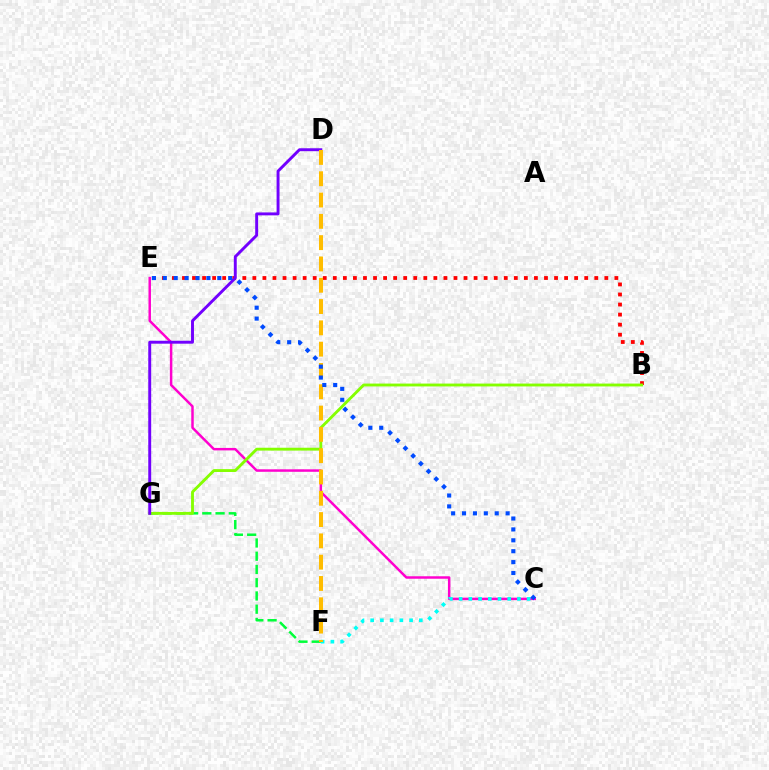{('C', 'E'): [{'color': '#ff00cf', 'line_style': 'solid', 'thickness': 1.78}, {'color': '#004bff', 'line_style': 'dotted', 'thickness': 2.96}], ('F', 'G'): [{'color': '#00ff39', 'line_style': 'dashed', 'thickness': 1.8}], ('B', 'E'): [{'color': '#ff0000', 'line_style': 'dotted', 'thickness': 2.73}], ('B', 'G'): [{'color': '#84ff00', 'line_style': 'solid', 'thickness': 2.06}], ('D', 'G'): [{'color': '#7200ff', 'line_style': 'solid', 'thickness': 2.11}], ('C', 'F'): [{'color': '#00fff6', 'line_style': 'dotted', 'thickness': 2.64}], ('D', 'F'): [{'color': '#ffbd00', 'line_style': 'dashed', 'thickness': 2.89}]}